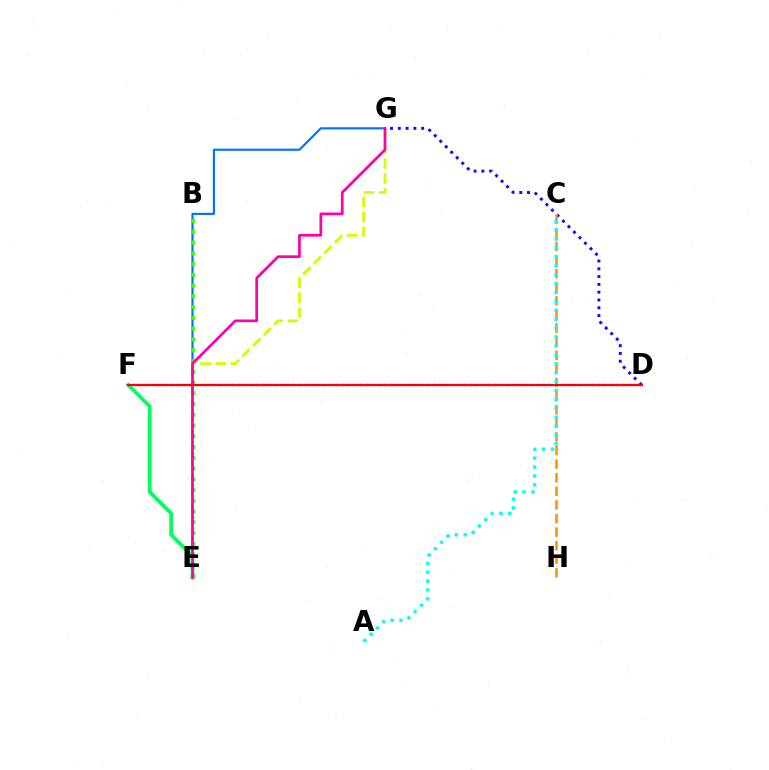{('E', 'F'): [{'color': '#00ff5c', 'line_style': 'solid', 'thickness': 2.66}], ('D', 'G'): [{'color': '#2500ff', 'line_style': 'dotted', 'thickness': 2.12}], ('E', 'G'): [{'color': '#0074ff', 'line_style': 'solid', 'thickness': 1.56}, {'color': '#d1ff00', 'line_style': 'dashed', 'thickness': 2.03}, {'color': '#ff00ac', 'line_style': 'solid', 'thickness': 1.94}], ('B', 'E'): [{'color': '#3dff00', 'line_style': 'dotted', 'thickness': 2.92}], ('C', 'H'): [{'color': '#ff9400', 'line_style': 'dashed', 'thickness': 1.85}], ('D', 'F'): [{'color': '#b900ff', 'line_style': 'dotted', 'thickness': 1.66}, {'color': '#ff0000', 'line_style': 'solid', 'thickness': 1.56}], ('A', 'C'): [{'color': '#00fff6', 'line_style': 'dotted', 'thickness': 2.42}]}